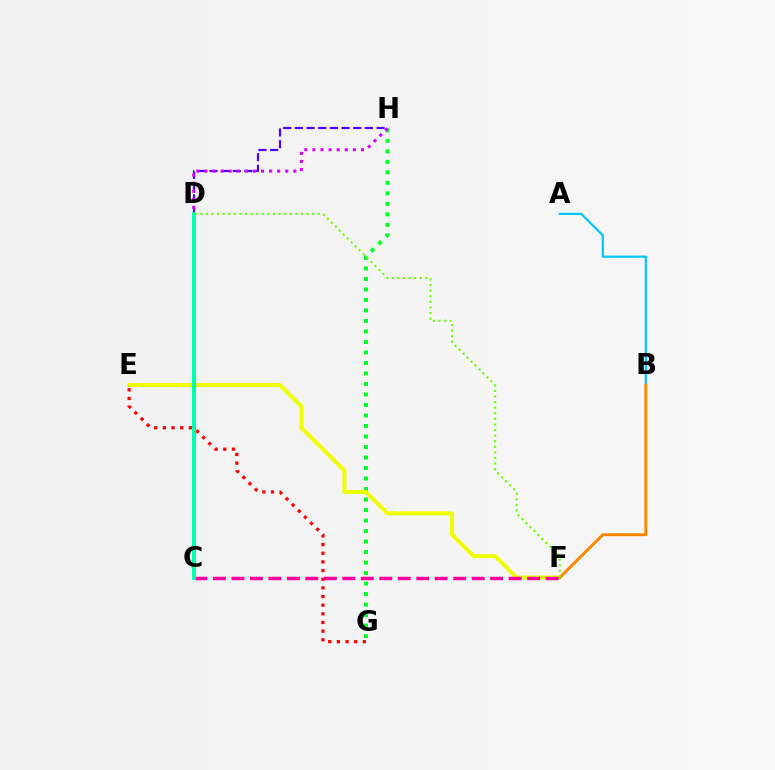{('A', 'B'): [{'color': '#00c7ff', 'line_style': 'solid', 'thickness': 1.58}], ('G', 'H'): [{'color': '#00ff27', 'line_style': 'dotted', 'thickness': 2.85}], ('C', 'D'): [{'color': '#003fff', 'line_style': 'dotted', 'thickness': 1.9}, {'color': '#00ffaf', 'line_style': 'solid', 'thickness': 2.94}], ('D', 'H'): [{'color': '#4f00ff', 'line_style': 'dashed', 'thickness': 1.59}, {'color': '#d600ff', 'line_style': 'dotted', 'thickness': 2.2}], ('E', 'F'): [{'color': '#eeff00', 'line_style': 'solid', 'thickness': 2.86}], ('E', 'G'): [{'color': '#ff0000', 'line_style': 'dotted', 'thickness': 2.35}], ('B', 'F'): [{'color': '#ff8800', 'line_style': 'solid', 'thickness': 2.11}], ('C', 'F'): [{'color': '#ff00a0', 'line_style': 'dashed', 'thickness': 2.51}], ('D', 'F'): [{'color': '#66ff00', 'line_style': 'dotted', 'thickness': 1.52}]}